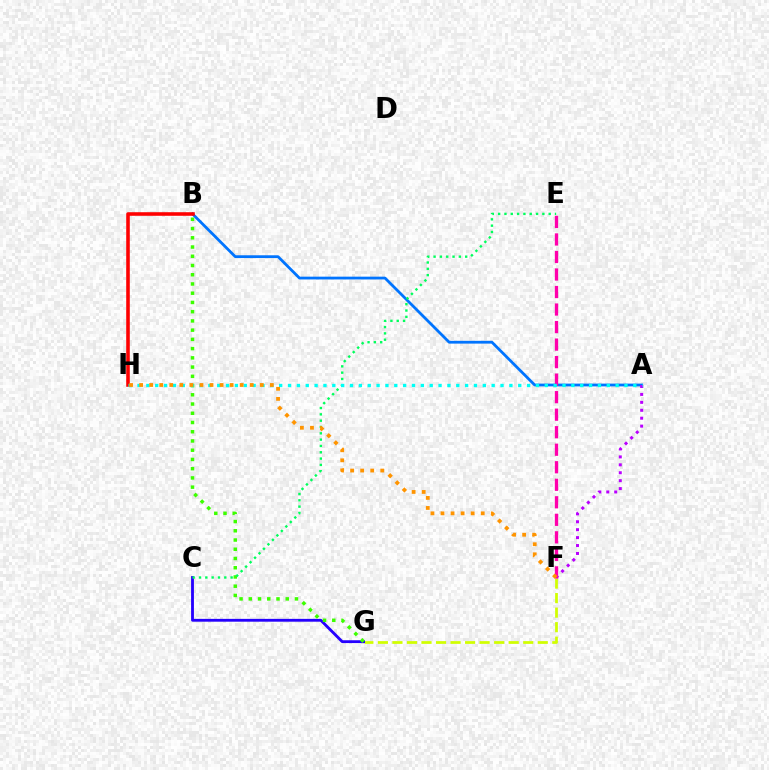{('A', 'B'): [{'color': '#0074ff', 'line_style': 'solid', 'thickness': 2.0}], ('F', 'G'): [{'color': '#d1ff00', 'line_style': 'dashed', 'thickness': 1.97}], ('C', 'G'): [{'color': '#2500ff', 'line_style': 'solid', 'thickness': 2.04}], ('B', 'G'): [{'color': '#3dff00', 'line_style': 'dotted', 'thickness': 2.51}], ('B', 'H'): [{'color': '#ff0000', 'line_style': 'solid', 'thickness': 2.57}], ('C', 'E'): [{'color': '#00ff5c', 'line_style': 'dotted', 'thickness': 1.72}], ('A', 'F'): [{'color': '#b900ff', 'line_style': 'dotted', 'thickness': 2.15}], ('E', 'F'): [{'color': '#ff00ac', 'line_style': 'dashed', 'thickness': 2.38}], ('A', 'H'): [{'color': '#00fff6', 'line_style': 'dotted', 'thickness': 2.41}], ('F', 'H'): [{'color': '#ff9400', 'line_style': 'dotted', 'thickness': 2.73}]}